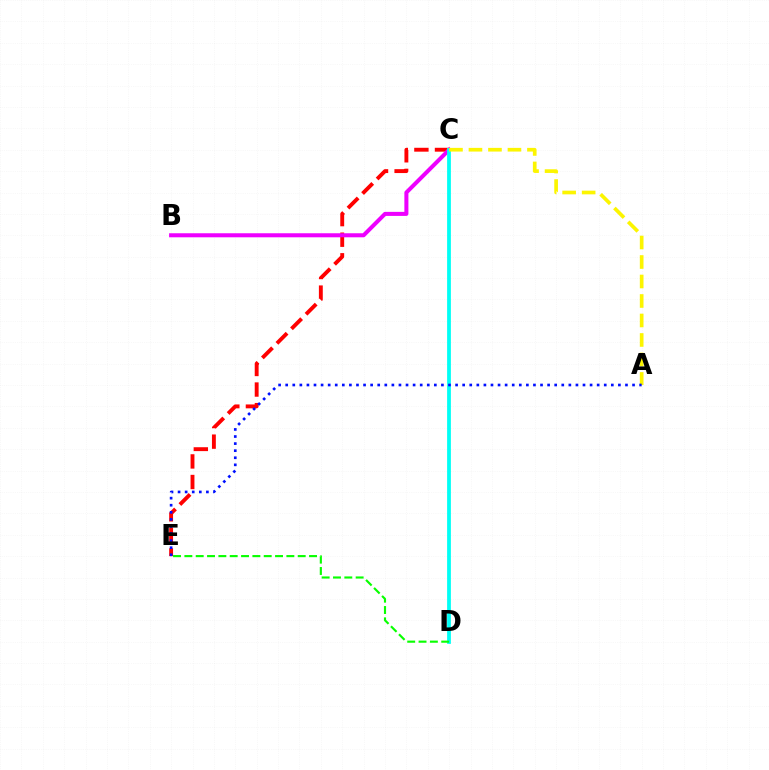{('C', 'E'): [{'color': '#ff0000', 'line_style': 'dashed', 'thickness': 2.8}], ('B', 'C'): [{'color': '#ee00ff', 'line_style': 'solid', 'thickness': 2.91}], ('C', 'D'): [{'color': '#00fff6', 'line_style': 'solid', 'thickness': 2.72}], ('D', 'E'): [{'color': '#08ff00', 'line_style': 'dashed', 'thickness': 1.54}], ('A', 'C'): [{'color': '#fcf500', 'line_style': 'dashed', 'thickness': 2.65}], ('A', 'E'): [{'color': '#0010ff', 'line_style': 'dotted', 'thickness': 1.92}]}